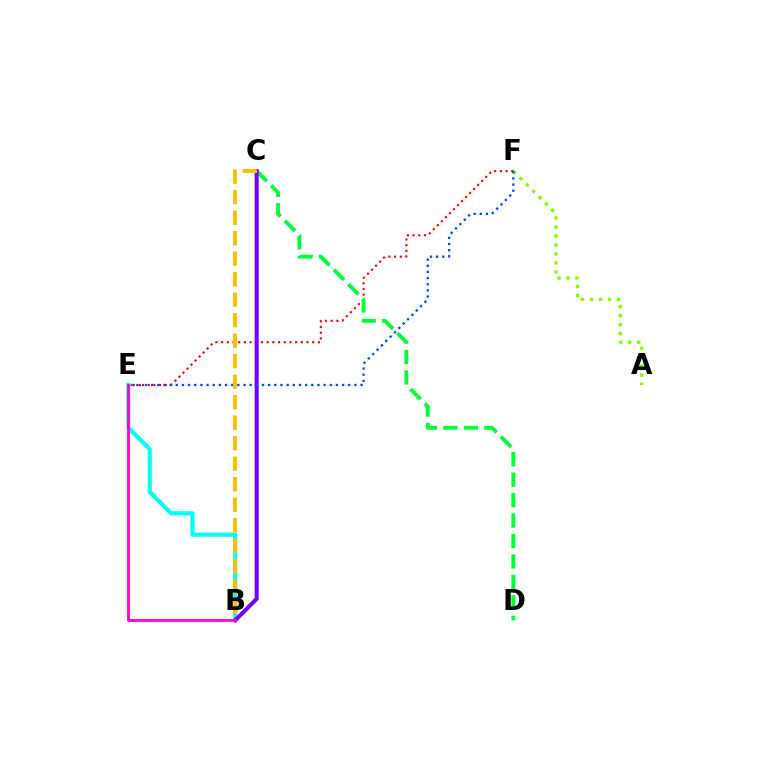{('E', 'F'): [{'color': '#ff0000', 'line_style': 'dotted', 'thickness': 1.55}, {'color': '#004bff', 'line_style': 'dotted', 'thickness': 1.67}], ('C', 'D'): [{'color': '#00ff39', 'line_style': 'dashed', 'thickness': 2.78}], ('B', 'E'): [{'color': '#00fff6', 'line_style': 'solid', 'thickness': 2.99}, {'color': '#ff00cf', 'line_style': 'solid', 'thickness': 1.98}], ('A', 'F'): [{'color': '#84ff00', 'line_style': 'dotted', 'thickness': 2.44}], ('B', 'C'): [{'color': '#7200ff', 'line_style': 'solid', 'thickness': 2.91}, {'color': '#ffbd00', 'line_style': 'dashed', 'thickness': 2.79}]}